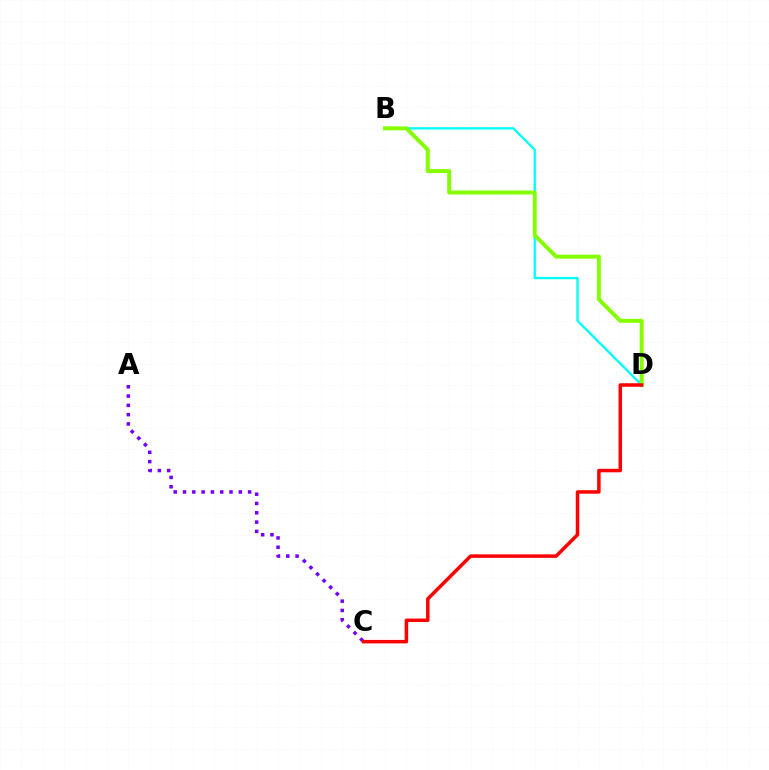{('A', 'C'): [{'color': '#7200ff', 'line_style': 'dotted', 'thickness': 2.53}], ('B', 'D'): [{'color': '#00fff6', 'line_style': 'solid', 'thickness': 1.66}, {'color': '#84ff00', 'line_style': 'solid', 'thickness': 2.85}], ('C', 'D'): [{'color': '#ff0000', 'line_style': 'solid', 'thickness': 2.51}]}